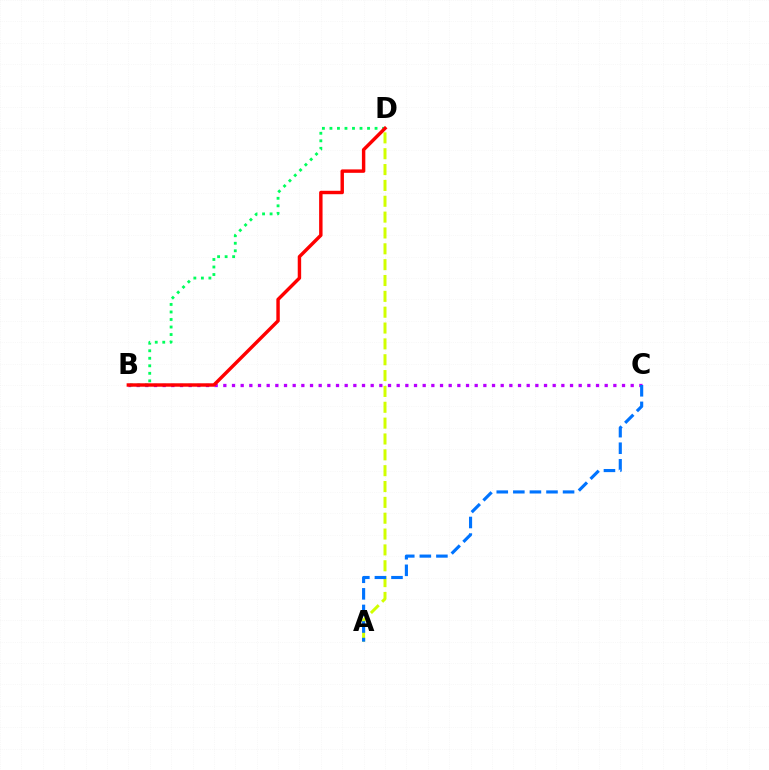{('B', 'C'): [{'color': '#b900ff', 'line_style': 'dotted', 'thickness': 2.35}], ('A', 'D'): [{'color': '#d1ff00', 'line_style': 'dashed', 'thickness': 2.15}], ('A', 'C'): [{'color': '#0074ff', 'line_style': 'dashed', 'thickness': 2.25}], ('B', 'D'): [{'color': '#00ff5c', 'line_style': 'dotted', 'thickness': 2.04}, {'color': '#ff0000', 'line_style': 'solid', 'thickness': 2.47}]}